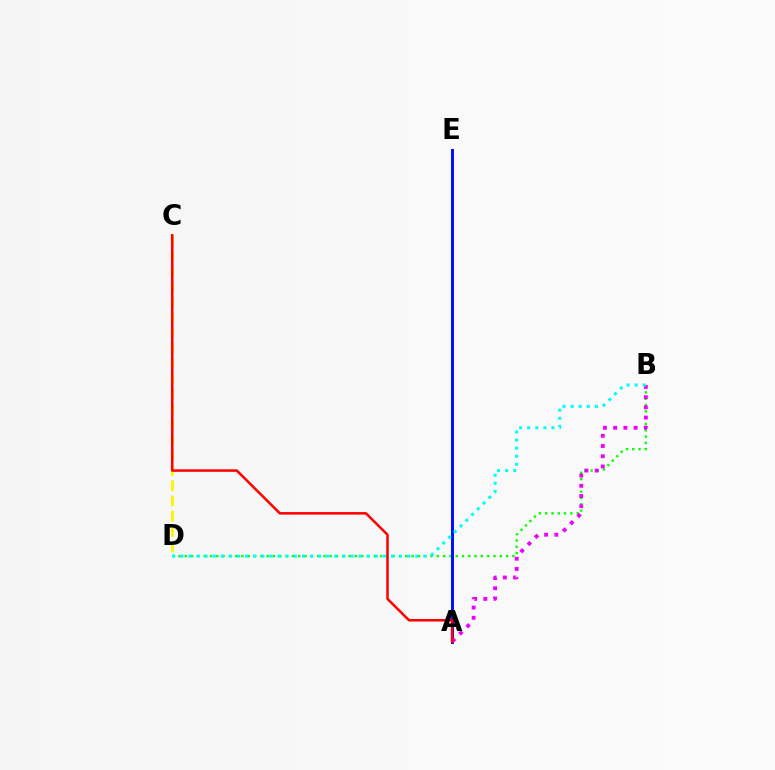{('B', 'D'): [{'color': '#08ff00', 'line_style': 'dotted', 'thickness': 1.71}, {'color': '#00fff6', 'line_style': 'dotted', 'thickness': 2.2}], ('A', 'E'): [{'color': '#0010ff', 'line_style': 'solid', 'thickness': 2.14}], ('C', 'D'): [{'color': '#fcf500', 'line_style': 'dashed', 'thickness': 2.08}], ('A', 'B'): [{'color': '#ee00ff', 'line_style': 'dotted', 'thickness': 2.78}], ('A', 'C'): [{'color': '#ff0000', 'line_style': 'solid', 'thickness': 1.81}]}